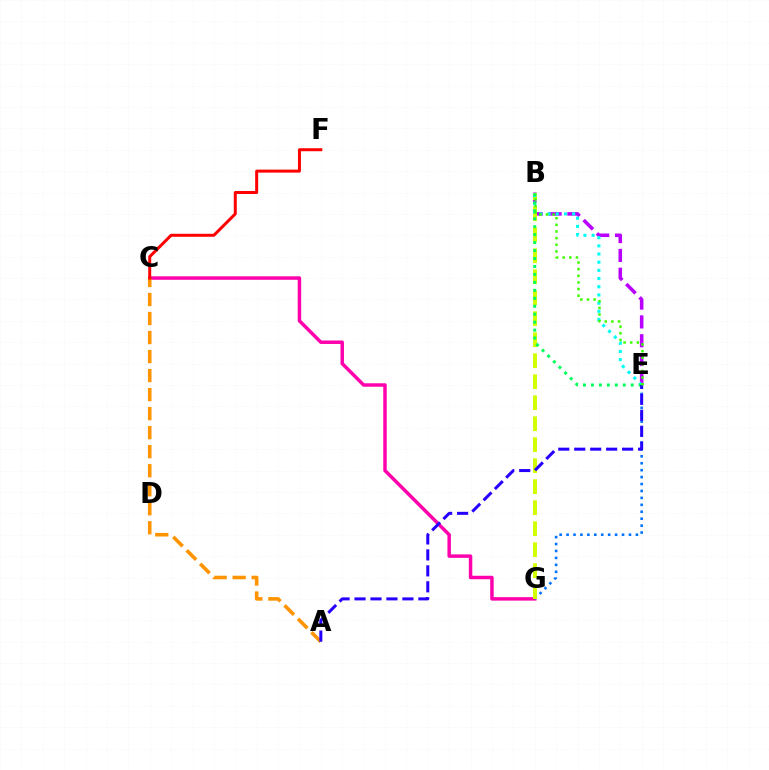{('C', 'G'): [{'color': '#ff00ac', 'line_style': 'solid', 'thickness': 2.49}], ('E', 'G'): [{'color': '#0074ff', 'line_style': 'dotted', 'thickness': 1.88}], ('B', 'E'): [{'color': '#b900ff', 'line_style': 'dashed', 'thickness': 2.56}, {'color': '#00fff6', 'line_style': 'dotted', 'thickness': 2.22}, {'color': '#00ff5c', 'line_style': 'dotted', 'thickness': 2.16}, {'color': '#3dff00', 'line_style': 'dotted', 'thickness': 1.8}], ('B', 'G'): [{'color': '#d1ff00', 'line_style': 'dashed', 'thickness': 2.85}], ('A', 'C'): [{'color': '#ff9400', 'line_style': 'dashed', 'thickness': 2.58}], ('C', 'F'): [{'color': '#ff0000', 'line_style': 'solid', 'thickness': 2.16}], ('A', 'E'): [{'color': '#2500ff', 'line_style': 'dashed', 'thickness': 2.17}]}